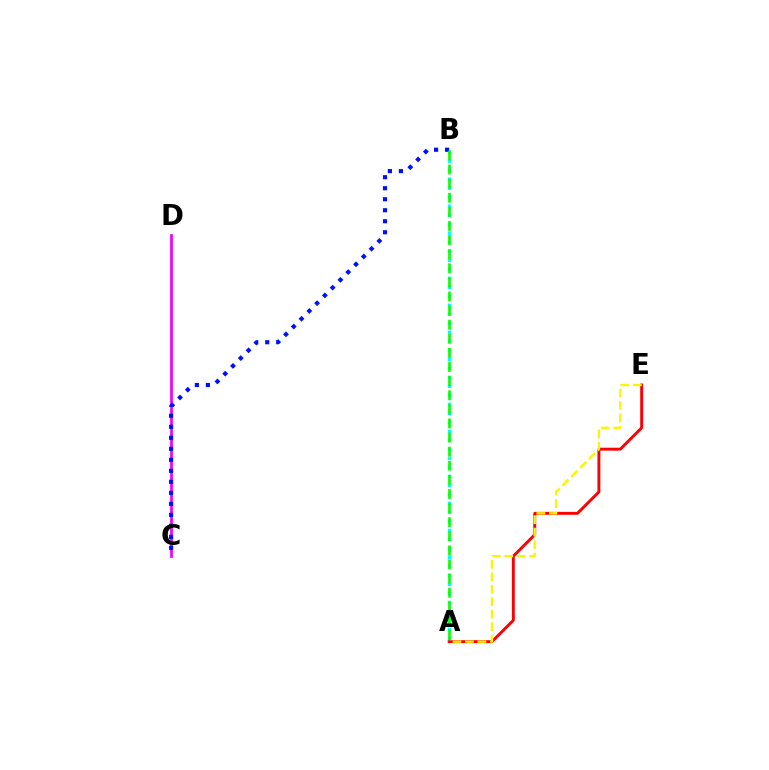{('A', 'E'): [{'color': '#ff0000', 'line_style': 'solid', 'thickness': 2.1}, {'color': '#fcf500', 'line_style': 'dashed', 'thickness': 1.7}], ('A', 'B'): [{'color': '#00fff6', 'line_style': 'dotted', 'thickness': 2.45}, {'color': '#08ff00', 'line_style': 'dashed', 'thickness': 1.92}], ('C', 'D'): [{'color': '#ee00ff', 'line_style': 'solid', 'thickness': 1.97}], ('B', 'C'): [{'color': '#0010ff', 'line_style': 'dotted', 'thickness': 2.99}]}